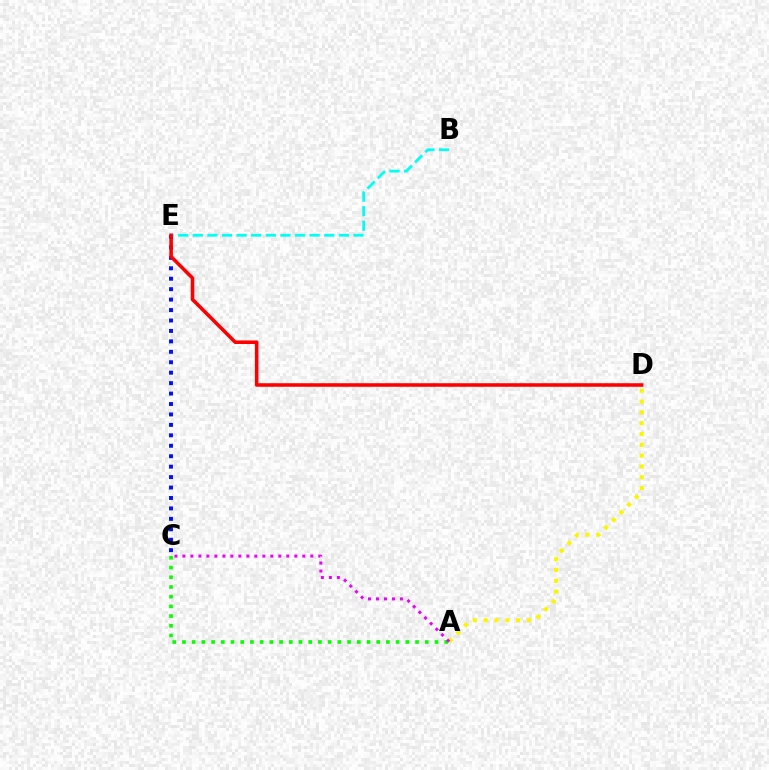{('C', 'E'): [{'color': '#0010ff', 'line_style': 'dotted', 'thickness': 2.84}], ('A', 'C'): [{'color': '#08ff00', 'line_style': 'dotted', 'thickness': 2.64}, {'color': '#ee00ff', 'line_style': 'dotted', 'thickness': 2.17}], ('B', 'E'): [{'color': '#00fff6', 'line_style': 'dashed', 'thickness': 1.98}], ('A', 'D'): [{'color': '#fcf500', 'line_style': 'dotted', 'thickness': 2.94}], ('D', 'E'): [{'color': '#ff0000', 'line_style': 'solid', 'thickness': 2.57}]}